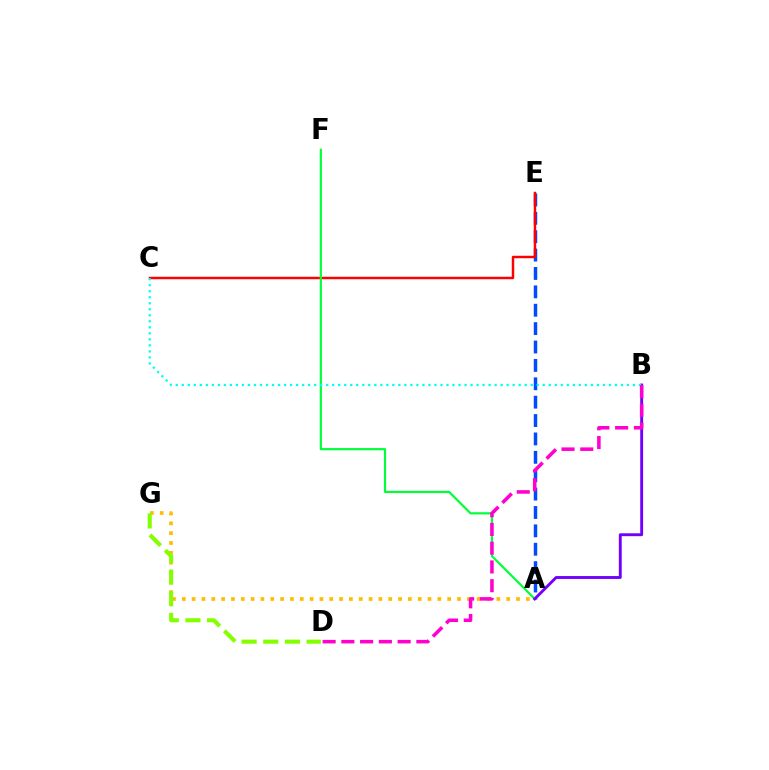{('A', 'E'): [{'color': '#004bff', 'line_style': 'dashed', 'thickness': 2.5}], ('C', 'E'): [{'color': '#ff0000', 'line_style': 'solid', 'thickness': 1.77}], ('A', 'G'): [{'color': '#ffbd00', 'line_style': 'dotted', 'thickness': 2.67}], ('A', 'F'): [{'color': '#00ff39', 'line_style': 'solid', 'thickness': 1.57}], ('A', 'B'): [{'color': '#7200ff', 'line_style': 'solid', 'thickness': 2.08}], ('D', 'G'): [{'color': '#84ff00', 'line_style': 'dashed', 'thickness': 2.94}], ('B', 'C'): [{'color': '#00fff6', 'line_style': 'dotted', 'thickness': 1.63}], ('B', 'D'): [{'color': '#ff00cf', 'line_style': 'dashed', 'thickness': 2.55}]}